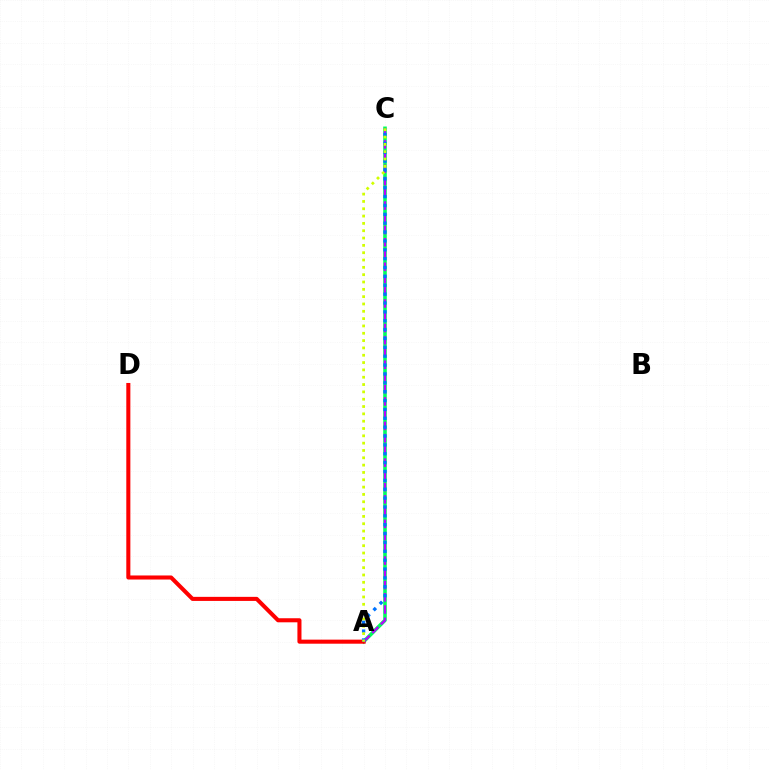{('A', 'C'): [{'color': '#00ff5c', 'line_style': 'solid', 'thickness': 2.6}, {'color': '#b900ff', 'line_style': 'dashed', 'thickness': 1.66}, {'color': '#0074ff', 'line_style': 'dotted', 'thickness': 2.41}, {'color': '#d1ff00', 'line_style': 'dotted', 'thickness': 1.99}], ('A', 'D'): [{'color': '#ff0000', 'line_style': 'solid', 'thickness': 2.93}]}